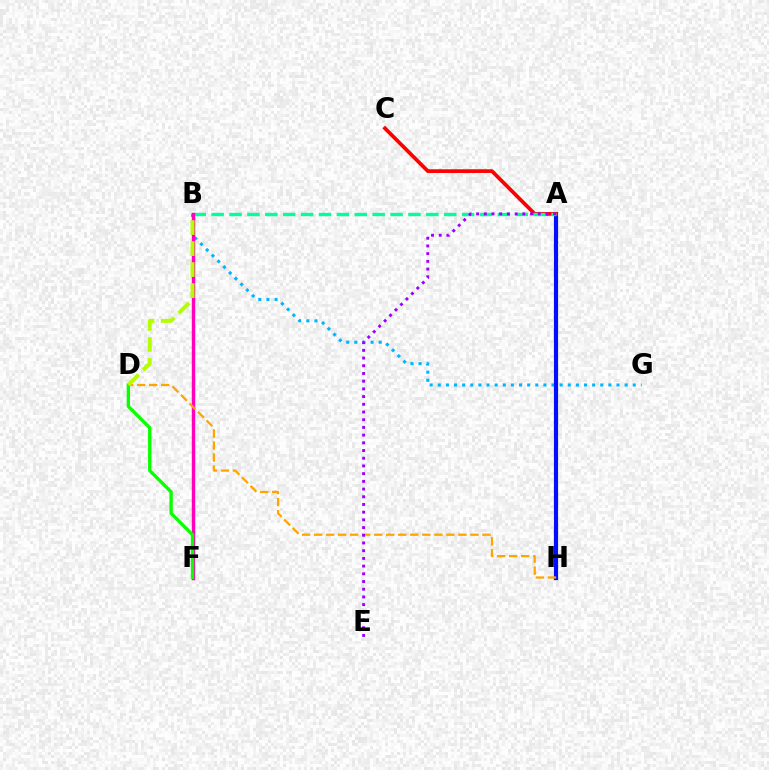{('B', 'G'): [{'color': '#00b5ff', 'line_style': 'dotted', 'thickness': 2.21}], ('A', 'H'): [{'color': '#0010ff', 'line_style': 'solid', 'thickness': 3.0}], ('A', 'C'): [{'color': '#ff0000', 'line_style': 'solid', 'thickness': 2.67}], ('A', 'B'): [{'color': '#00ff9d', 'line_style': 'dashed', 'thickness': 2.43}], ('B', 'F'): [{'color': '#ff00bd', 'line_style': 'solid', 'thickness': 2.46}], ('D', 'H'): [{'color': '#ffa500', 'line_style': 'dashed', 'thickness': 1.63}], ('D', 'F'): [{'color': '#08ff00', 'line_style': 'solid', 'thickness': 2.4}], ('B', 'D'): [{'color': '#b3ff00', 'line_style': 'dashed', 'thickness': 2.86}], ('A', 'E'): [{'color': '#9b00ff', 'line_style': 'dotted', 'thickness': 2.09}]}